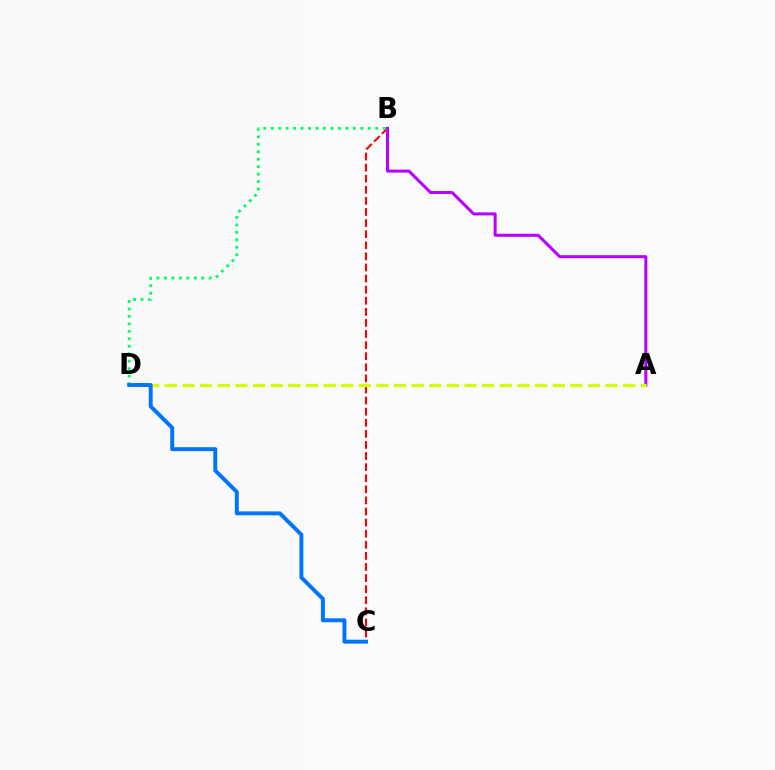{('B', 'C'): [{'color': '#ff0000', 'line_style': 'dashed', 'thickness': 1.51}], ('A', 'B'): [{'color': '#b900ff', 'line_style': 'solid', 'thickness': 2.18}], ('B', 'D'): [{'color': '#00ff5c', 'line_style': 'dotted', 'thickness': 2.03}], ('A', 'D'): [{'color': '#d1ff00', 'line_style': 'dashed', 'thickness': 2.39}], ('C', 'D'): [{'color': '#0074ff', 'line_style': 'solid', 'thickness': 2.83}]}